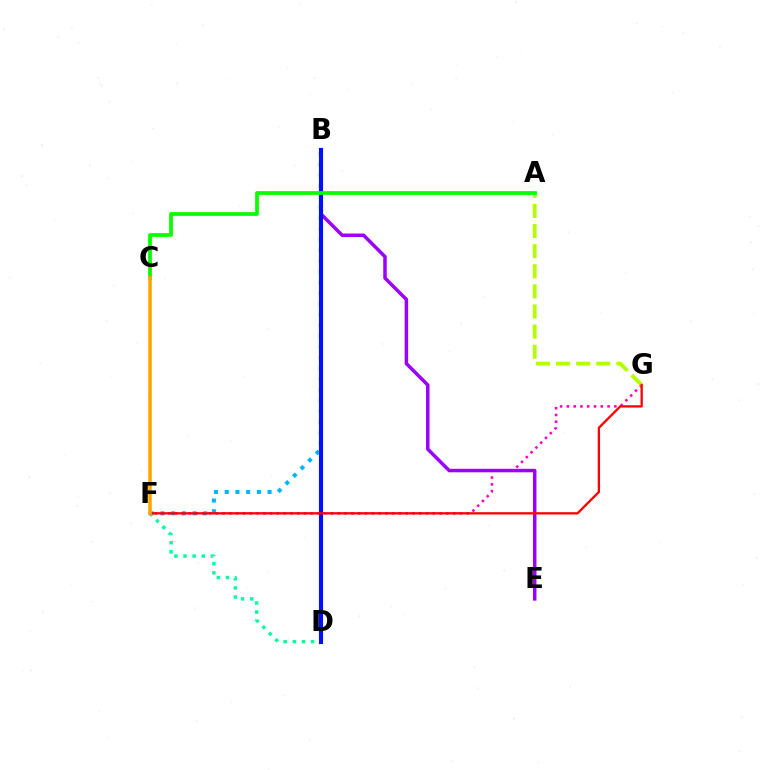{('B', 'F'): [{'color': '#00b5ff', 'line_style': 'dotted', 'thickness': 2.91}], ('F', 'G'): [{'color': '#ff00bd', 'line_style': 'dotted', 'thickness': 1.84}, {'color': '#ff0000', 'line_style': 'solid', 'thickness': 1.66}], ('D', 'F'): [{'color': '#00ff9d', 'line_style': 'dotted', 'thickness': 2.48}], ('A', 'G'): [{'color': '#b3ff00', 'line_style': 'dashed', 'thickness': 2.73}], ('B', 'E'): [{'color': '#9b00ff', 'line_style': 'solid', 'thickness': 2.51}], ('B', 'D'): [{'color': '#0010ff', 'line_style': 'solid', 'thickness': 2.97}], ('A', 'C'): [{'color': '#08ff00', 'line_style': 'solid', 'thickness': 2.69}], ('C', 'F'): [{'color': '#ffa500', 'line_style': 'solid', 'thickness': 2.56}]}